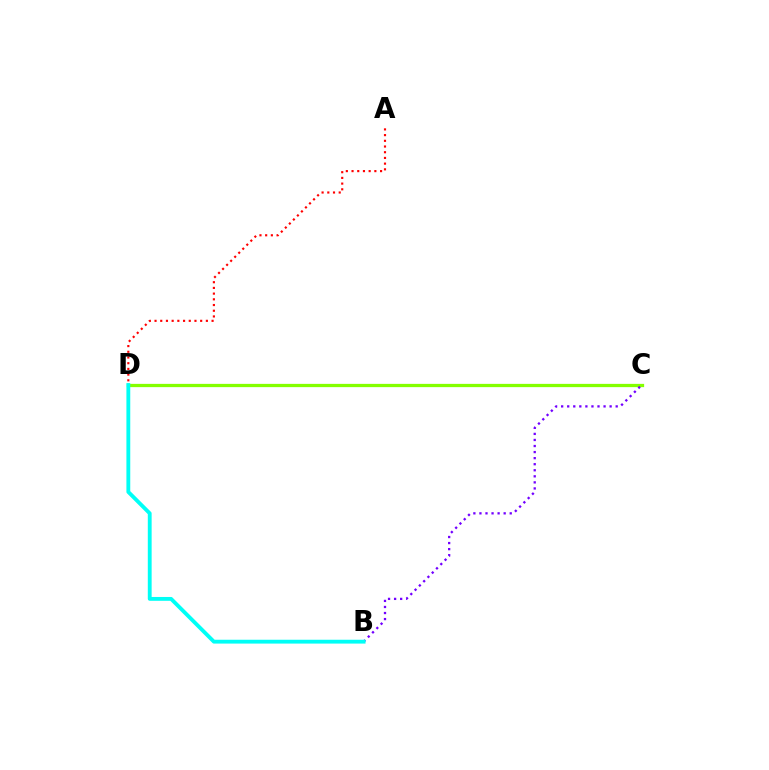{('C', 'D'): [{'color': '#84ff00', 'line_style': 'solid', 'thickness': 2.35}], ('B', 'C'): [{'color': '#7200ff', 'line_style': 'dotted', 'thickness': 1.65}], ('A', 'D'): [{'color': '#ff0000', 'line_style': 'dotted', 'thickness': 1.55}], ('B', 'D'): [{'color': '#00fff6', 'line_style': 'solid', 'thickness': 2.76}]}